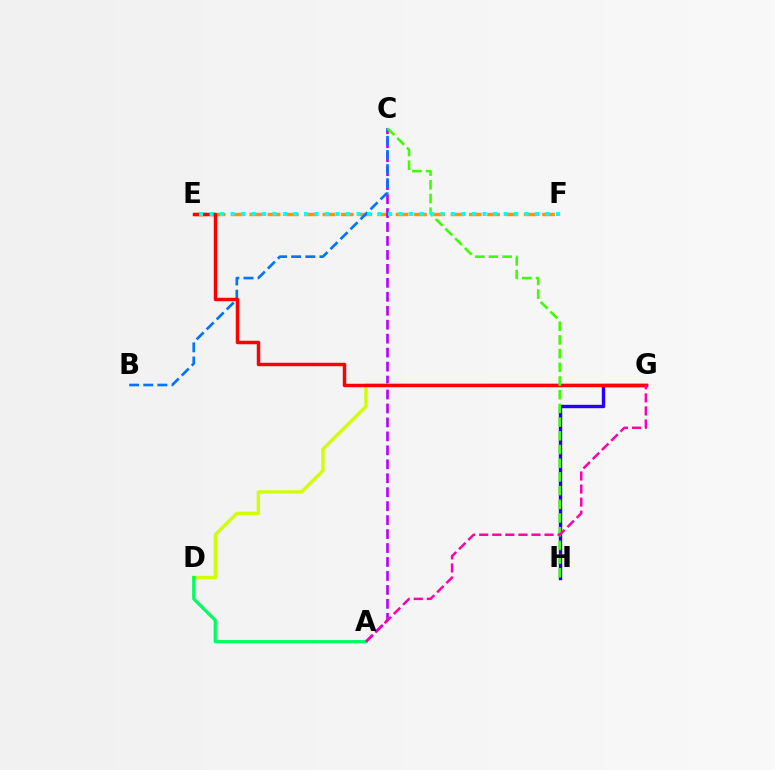{('G', 'H'): [{'color': '#2500ff', 'line_style': 'solid', 'thickness': 2.43}], ('E', 'F'): [{'color': '#ff9400', 'line_style': 'dashed', 'thickness': 2.49}, {'color': '#00fff6', 'line_style': 'dotted', 'thickness': 2.85}], ('A', 'C'): [{'color': '#b900ff', 'line_style': 'dashed', 'thickness': 1.9}], ('B', 'C'): [{'color': '#0074ff', 'line_style': 'dashed', 'thickness': 1.92}], ('D', 'G'): [{'color': '#d1ff00', 'line_style': 'solid', 'thickness': 2.39}], ('E', 'G'): [{'color': '#ff0000', 'line_style': 'solid', 'thickness': 2.49}], ('C', 'H'): [{'color': '#3dff00', 'line_style': 'dashed', 'thickness': 1.86}], ('A', 'D'): [{'color': '#00ff5c', 'line_style': 'solid', 'thickness': 2.3}], ('A', 'G'): [{'color': '#ff00ac', 'line_style': 'dashed', 'thickness': 1.77}]}